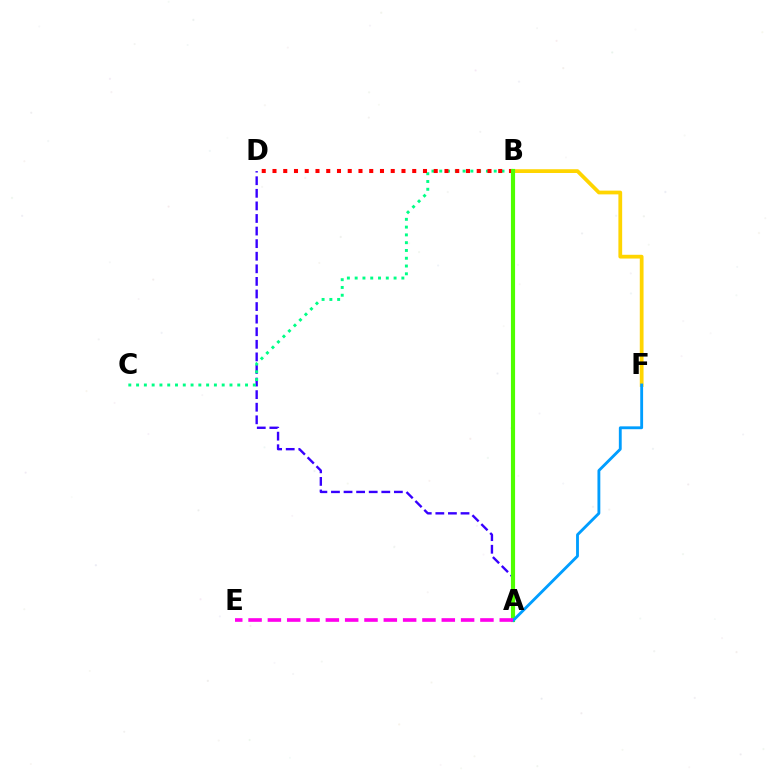{('A', 'D'): [{'color': '#3700ff', 'line_style': 'dashed', 'thickness': 1.71}], ('B', 'C'): [{'color': '#00ff86', 'line_style': 'dotted', 'thickness': 2.11}], ('B', 'D'): [{'color': '#ff0000', 'line_style': 'dotted', 'thickness': 2.92}], ('B', 'F'): [{'color': '#ffd500', 'line_style': 'solid', 'thickness': 2.71}], ('A', 'B'): [{'color': '#4fff00', 'line_style': 'solid', 'thickness': 2.99}], ('A', 'F'): [{'color': '#009eff', 'line_style': 'solid', 'thickness': 2.05}], ('A', 'E'): [{'color': '#ff00ed', 'line_style': 'dashed', 'thickness': 2.62}]}